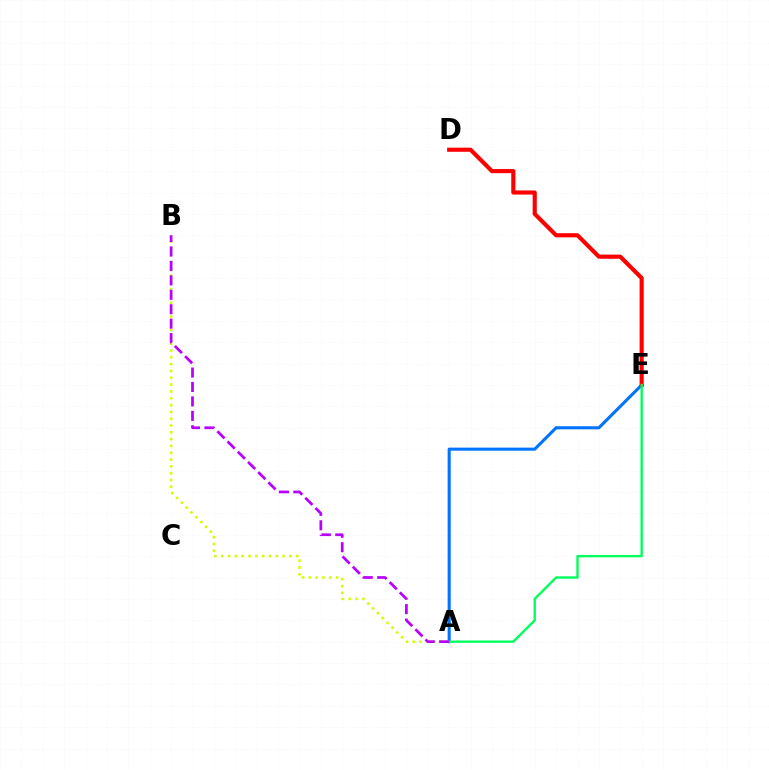{('A', 'B'): [{'color': '#d1ff00', 'line_style': 'dotted', 'thickness': 1.85}, {'color': '#b900ff', 'line_style': 'dashed', 'thickness': 1.96}], ('A', 'E'): [{'color': '#0074ff', 'line_style': 'solid', 'thickness': 2.21}, {'color': '#00ff5c', 'line_style': 'solid', 'thickness': 1.71}], ('D', 'E'): [{'color': '#ff0000', 'line_style': 'solid', 'thickness': 2.98}]}